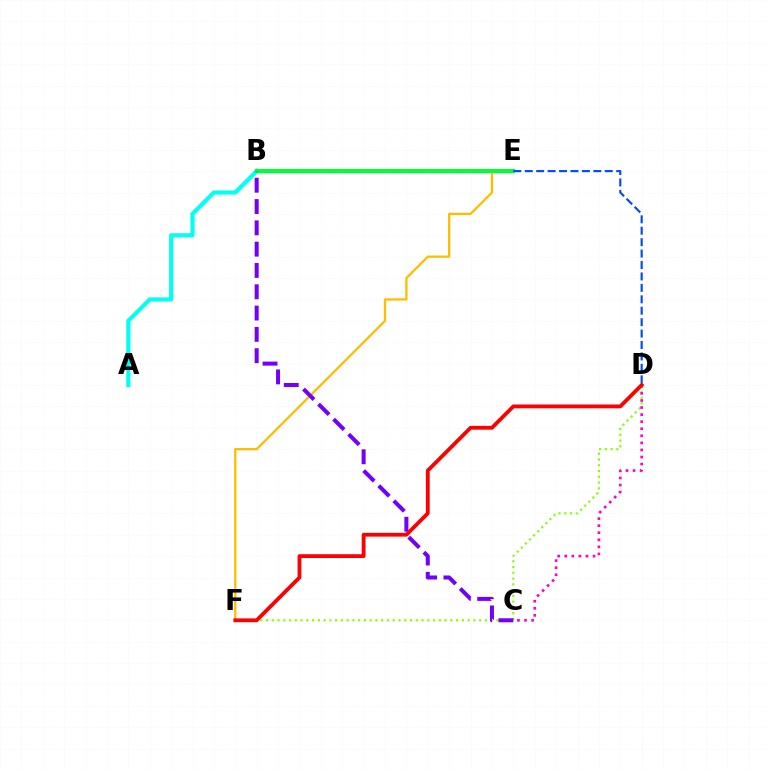{('E', 'F'): [{'color': '#ffbd00', 'line_style': 'solid', 'thickness': 1.65}], ('A', 'B'): [{'color': '#00fff6', 'line_style': 'solid', 'thickness': 2.97}], ('D', 'F'): [{'color': '#84ff00', 'line_style': 'dotted', 'thickness': 1.57}, {'color': '#ff0000', 'line_style': 'solid', 'thickness': 2.74}], ('B', 'E'): [{'color': '#00ff39', 'line_style': 'solid', 'thickness': 2.97}], ('D', 'E'): [{'color': '#004bff', 'line_style': 'dashed', 'thickness': 1.55}], ('B', 'C'): [{'color': '#7200ff', 'line_style': 'dashed', 'thickness': 2.89}], ('C', 'D'): [{'color': '#ff00cf', 'line_style': 'dotted', 'thickness': 1.92}]}